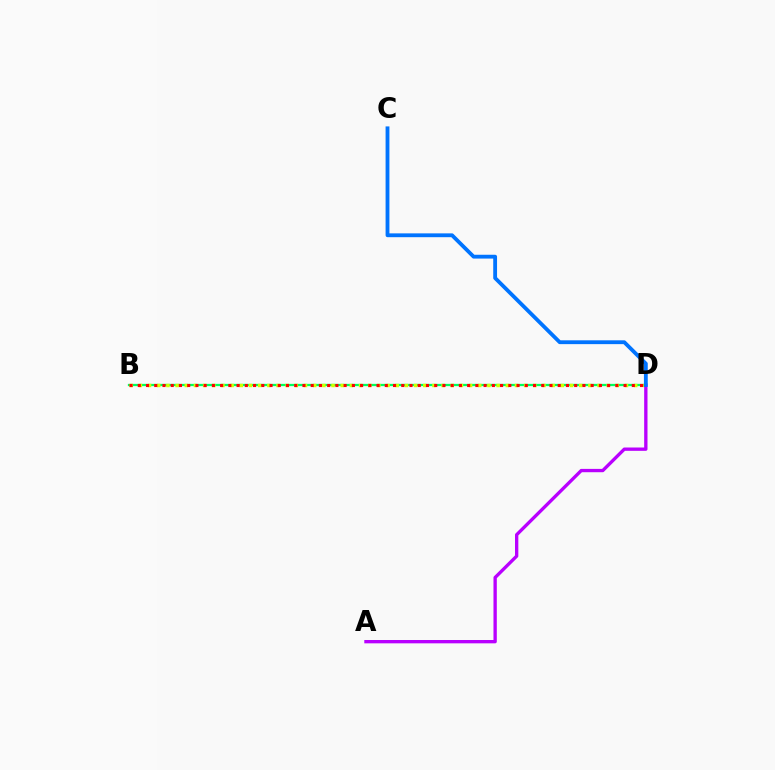{('B', 'D'): [{'color': '#00ff5c', 'line_style': 'solid', 'thickness': 1.64}, {'color': '#d1ff00', 'line_style': 'dotted', 'thickness': 2.49}, {'color': '#ff0000', 'line_style': 'dotted', 'thickness': 2.24}], ('A', 'D'): [{'color': '#b900ff', 'line_style': 'solid', 'thickness': 2.4}], ('C', 'D'): [{'color': '#0074ff', 'line_style': 'solid', 'thickness': 2.75}]}